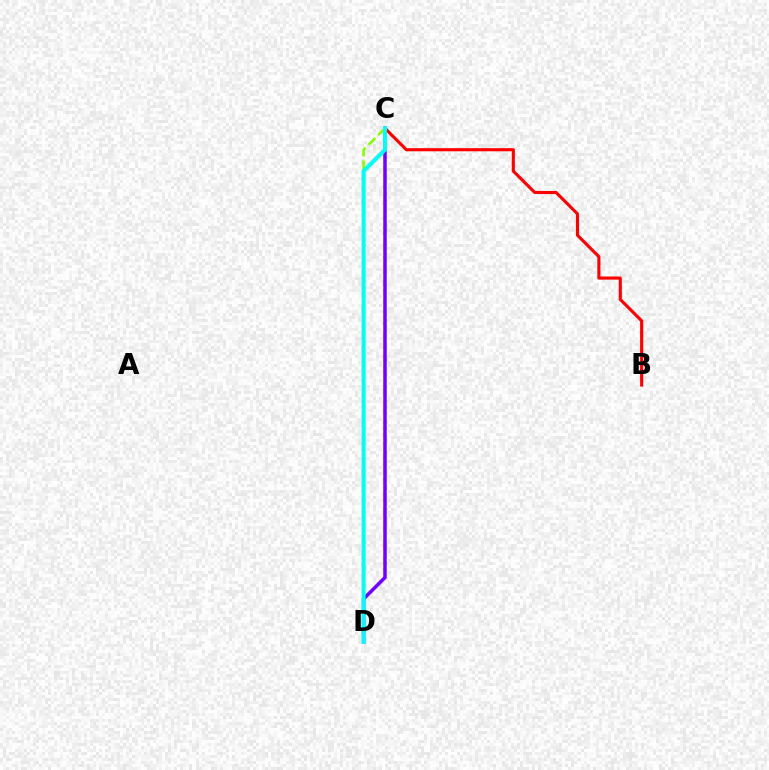{('B', 'C'): [{'color': '#ff0000', 'line_style': 'solid', 'thickness': 2.25}], ('C', 'D'): [{'color': '#84ff00', 'line_style': 'dashed', 'thickness': 1.86}, {'color': '#7200ff', 'line_style': 'solid', 'thickness': 2.53}, {'color': '#00fff6', 'line_style': 'solid', 'thickness': 2.91}]}